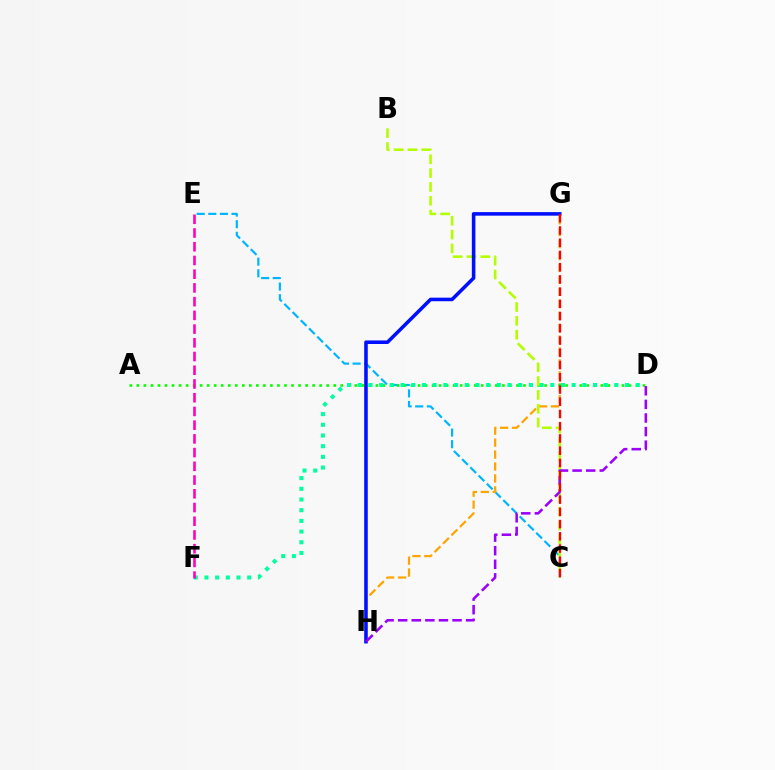{('C', 'E'): [{'color': '#00b5ff', 'line_style': 'dashed', 'thickness': 1.58}], ('G', 'H'): [{'color': '#ffa500', 'line_style': 'dashed', 'thickness': 1.62}, {'color': '#0010ff', 'line_style': 'solid', 'thickness': 2.56}], ('A', 'D'): [{'color': '#08ff00', 'line_style': 'dotted', 'thickness': 1.91}], ('D', 'F'): [{'color': '#00ff9d', 'line_style': 'dotted', 'thickness': 2.9}], ('B', 'C'): [{'color': '#b3ff00', 'line_style': 'dashed', 'thickness': 1.88}], ('D', 'H'): [{'color': '#9b00ff', 'line_style': 'dashed', 'thickness': 1.85}], ('E', 'F'): [{'color': '#ff00bd', 'line_style': 'dashed', 'thickness': 1.86}], ('C', 'G'): [{'color': '#ff0000', 'line_style': 'dashed', 'thickness': 1.66}]}